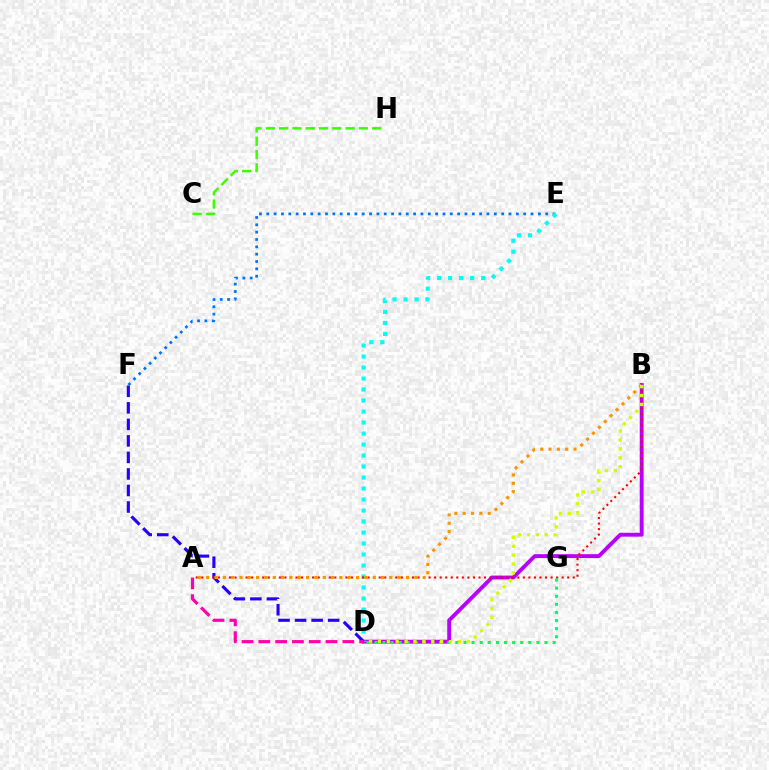{('C', 'H'): [{'color': '#3dff00', 'line_style': 'dashed', 'thickness': 1.81}], ('E', 'F'): [{'color': '#0074ff', 'line_style': 'dotted', 'thickness': 1.99}], ('B', 'D'): [{'color': '#b900ff', 'line_style': 'solid', 'thickness': 2.78}, {'color': '#d1ff00', 'line_style': 'dotted', 'thickness': 2.41}], ('D', 'E'): [{'color': '#00fff6', 'line_style': 'dotted', 'thickness': 2.99}], ('D', 'F'): [{'color': '#2500ff', 'line_style': 'dashed', 'thickness': 2.25}], ('A', 'B'): [{'color': '#ff0000', 'line_style': 'dotted', 'thickness': 1.51}, {'color': '#ff9400', 'line_style': 'dotted', 'thickness': 2.26}], ('A', 'D'): [{'color': '#ff00ac', 'line_style': 'dashed', 'thickness': 2.28}], ('D', 'G'): [{'color': '#00ff5c', 'line_style': 'dotted', 'thickness': 2.2}]}